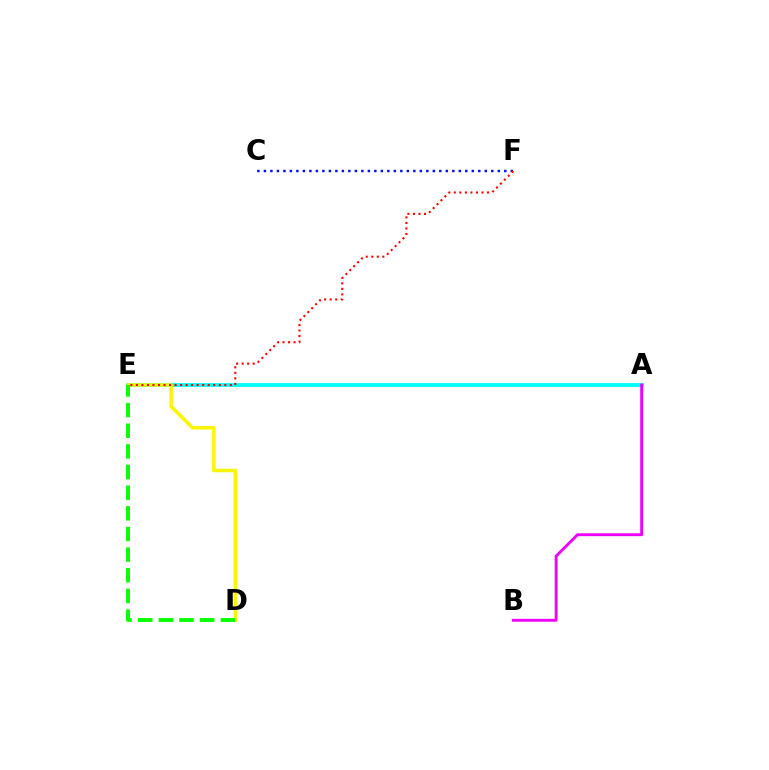{('A', 'E'): [{'color': '#00fff6', 'line_style': 'solid', 'thickness': 2.73}], ('D', 'E'): [{'color': '#fcf500', 'line_style': 'solid', 'thickness': 2.51}, {'color': '#08ff00', 'line_style': 'dashed', 'thickness': 2.8}], ('C', 'F'): [{'color': '#0010ff', 'line_style': 'dotted', 'thickness': 1.77}], ('E', 'F'): [{'color': '#ff0000', 'line_style': 'dotted', 'thickness': 1.5}], ('A', 'B'): [{'color': '#ee00ff', 'line_style': 'solid', 'thickness': 2.08}]}